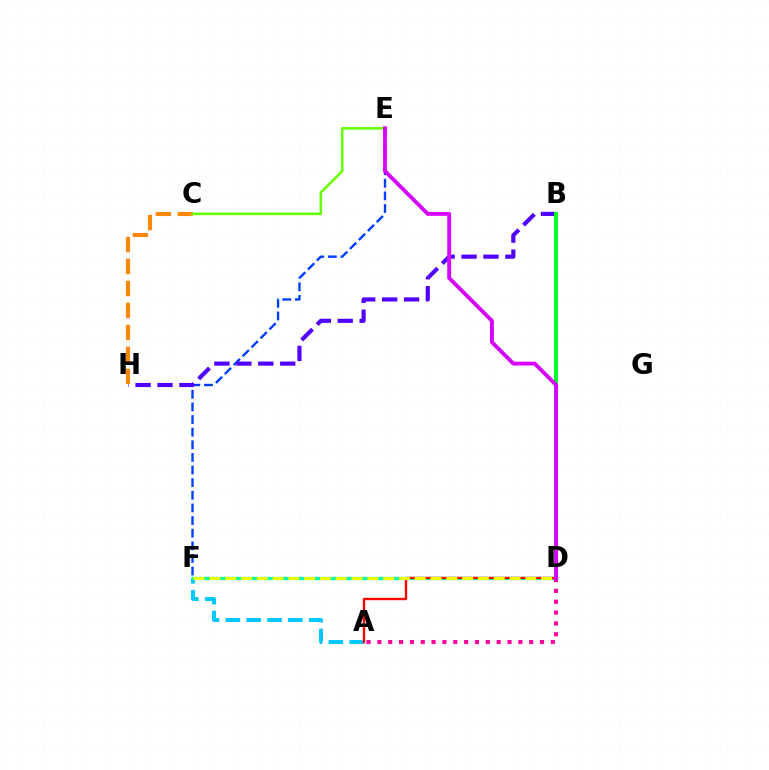{('A', 'F'): [{'color': '#00c7ff', 'line_style': 'dashed', 'thickness': 2.83}], ('E', 'F'): [{'color': '#003fff', 'line_style': 'dashed', 'thickness': 1.72}], ('D', 'F'): [{'color': '#00ffaf', 'line_style': 'solid', 'thickness': 2.36}, {'color': '#eeff00', 'line_style': 'dashed', 'thickness': 2.15}], ('B', 'H'): [{'color': '#4f00ff', 'line_style': 'dashed', 'thickness': 2.98}], ('C', 'H'): [{'color': '#ff8800', 'line_style': 'dashed', 'thickness': 2.98}], ('A', 'D'): [{'color': '#ff0000', 'line_style': 'solid', 'thickness': 1.72}, {'color': '#ff00a0', 'line_style': 'dotted', 'thickness': 2.95}], ('B', 'D'): [{'color': '#00ff27', 'line_style': 'solid', 'thickness': 2.83}], ('C', 'E'): [{'color': '#66ff00', 'line_style': 'solid', 'thickness': 1.84}], ('D', 'E'): [{'color': '#d600ff', 'line_style': 'solid', 'thickness': 2.77}]}